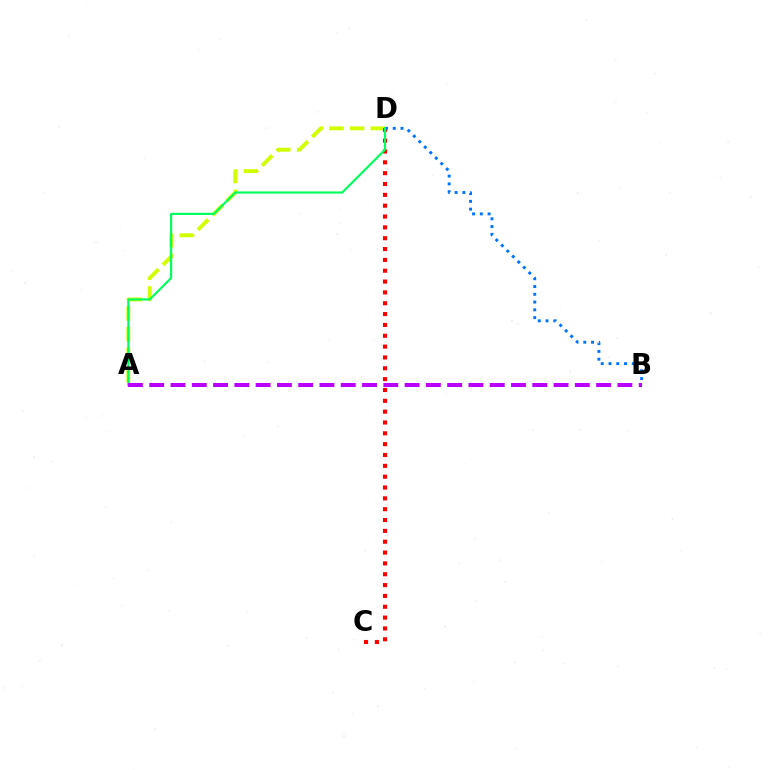{('A', 'D'): [{'color': '#d1ff00', 'line_style': 'dashed', 'thickness': 2.81}, {'color': '#00ff5c', 'line_style': 'solid', 'thickness': 1.55}], ('C', 'D'): [{'color': '#ff0000', 'line_style': 'dotted', 'thickness': 2.95}], ('B', 'D'): [{'color': '#0074ff', 'line_style': 'dotted', 'thickness': 2.11}], ('A', 'B'): [{'color': '#b900ff', 'line_style': 'dashed', 'thickness': 2.89}]}